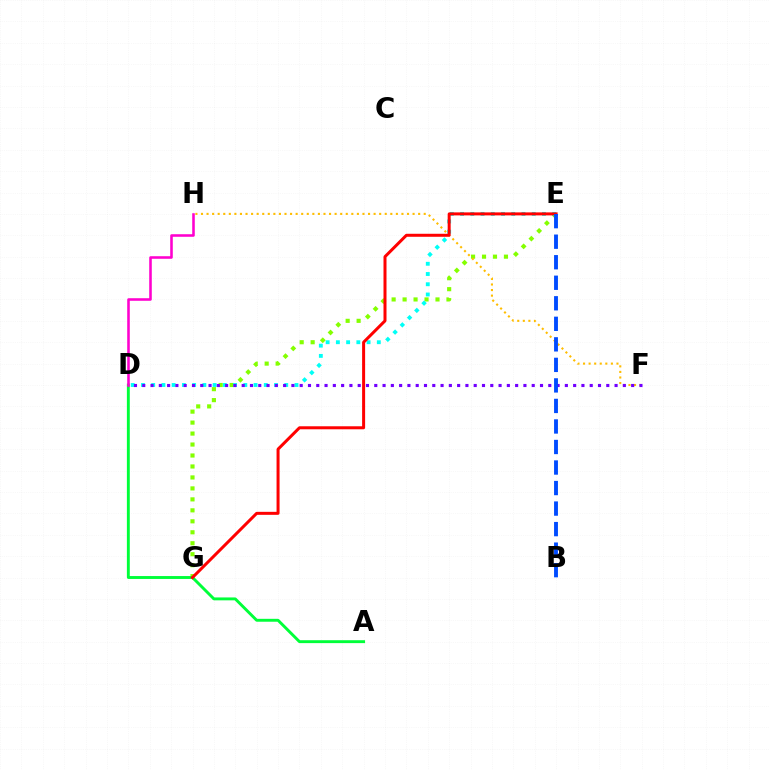{('E', 'G'): [{'color': '#84ff00', 'line_style': 'dotted', 'thickness': 2.98}, {'color': '#ff0000', 'line_style': 'solid', 'thickness': 2.16}], ('A', 'D'): [{'color': '#00ff39', 'line_style': 'solid', 'thickness': 2.09}], ('D', 'E'): [{'color': '#00fff6', 'line_style': 'dotted', 'thickness': 2.78}], ('F', 'H'): [{'color': '#ffbd00', 'line_style': 'dotted', 'thickness': 1.51}], ('D', 'F'): [{'color': '#7200ff', 'line_style': 'dotted', 'thickness': 2.25}], ('B', 'E'): [{'color': '#004bff', 'line_style': 'dashed', 'thickness': 2.79}], ('D', 'H'): [{'color': '#ff00cf', 'line_style': 'solid', 'thickness': 1.85}]}